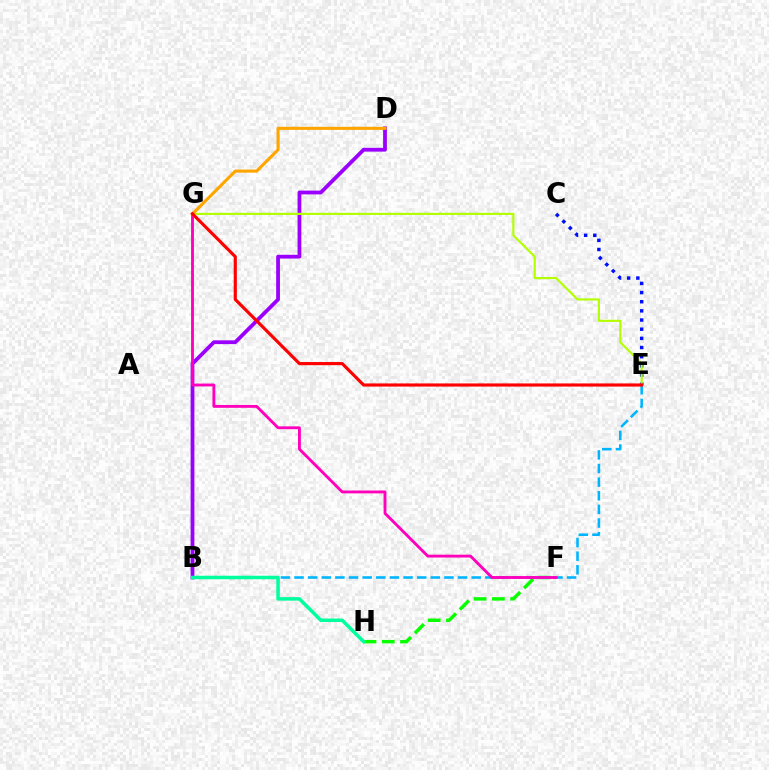{('C', 'E'): [{'color': '#0010ff', 'line_style': 'dotted', 'thickness': 2.49}], ('B', 'D'): [{'color': '#9b00ff', 'line_style': 'solid', 'thickness': 2.73}], ('F', 'H'): [{'color': '#08ff00', 'line_style': 'dashed', 'thickness': 2.48}], ('B', 'E'): [{'color': '#00b5ff', 'line_style': 'dashed', 'thickness': 1.85}], ('E', 'G'): [{'color': '#b3ff00', 'line_style': 'solid', 'thickness': 1.55}, {'color': '#ff0000', 'line_style': 'solid', 'thickness': 2.26}], ('F', 'G'): [{'color': '#ff00bd', 'line_style': 'solid', 'thickness': 2.06}], ('D', 'G'): [{'color': '#ffa500', 'line_style': 'solid', 'thickness': 2.23}], ('B', 'H'): [{'color': '#00ff9d', 'line_style': 'solid', 'thickness': 2.51}]}